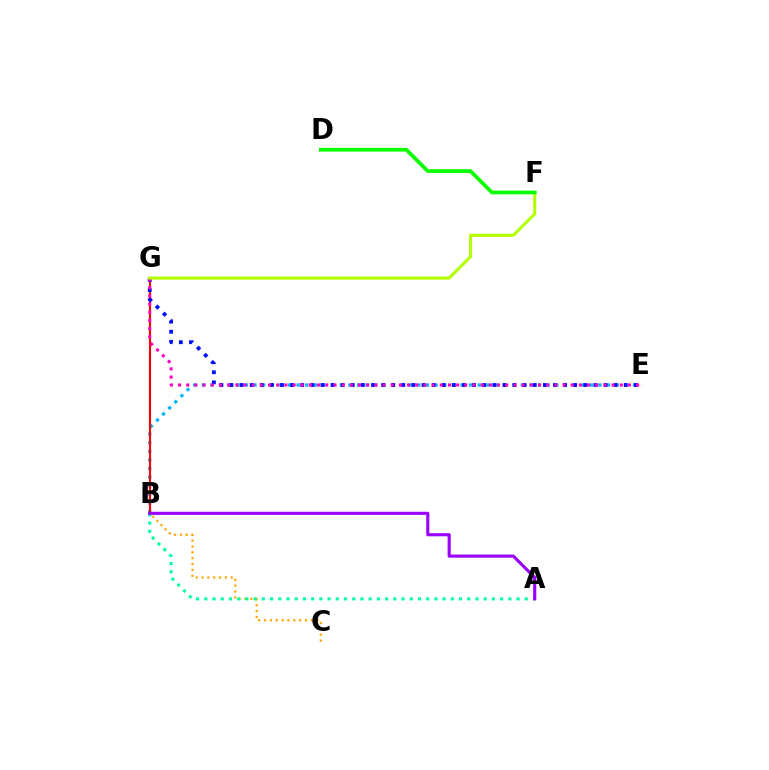{('B', 'E'): [{'color': '#00b5ff', 'line_style': 'dotted', 'thickness': 2.34}], ('B', 'G'): [{'color': '#ff0000', 'line_style': 'solid', 'thickness': 1.53}], ('B', 'C'): [{'color': '#ffa500', 'line_style': 'dotted', 'thickness': 1.59}], ('A', 'B'): [{'color': '#00ff9d', 'line_style': 'dotted', 'thickness': 2.23}, {'color': '#9b00ff', 'line_style': 'solid', 'thickness': 2.26}], ('E', 'G'): [{'color': '#0010ff', 'line_style': 'dotted', 'thickness': 2.75}, {'color': '#ff00bd', 'line_style': 'dotted', 'thickness': 2.22}], ('F', 'G'): [{'color': '#b3ff00', 'line_style': 'solid', 'thickness': 2.2}], ('D', 'F'): [{'color': '#08ff00', 'line_style': 'solid', 'thickness': 2.67}]}